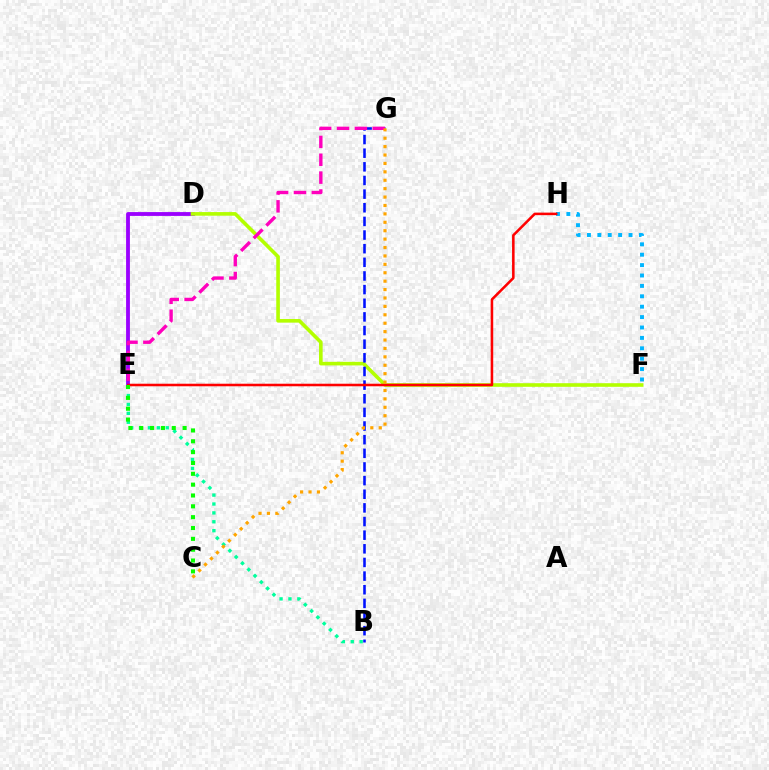{('D', 'E'): [{'color': '#9b00ff', 'line_style': 'solid', 'thickness': 2.76}], ('D', 'F'): [{'color': '#b3ff00', 'line_style': 'solid', 'thickness': 2.6}], ('B', 'G'): [{'color': '#0010ff', 'line_style': 'dashed', 'thickness': 1.85}], ('F', 'H'): [{'color': '#00b5ff', 'line_style': 'dotted', 'thickness': 2.82}], ('B', 'E'): [{'color': '#00ff9d', 'line_style': 'dotted', 'thickness': 2.42}], ('E', 'H'): [{'color': '#ff0000', 'line_style': 'solid', 'thickness': 1.84}], ('E', 'G'): [{'color': '#ff00bd', 'line_style': 'dashed', 'thickness': 2.43}], ('C', 'E'): [{'color': '#08ff00', 'line_style': 'dotted', 'thickness': 2.95}], ('C', 'G'): [{'color': '#ffa500', 'line_style': 'dotted', 'thickness': 2.28}]}